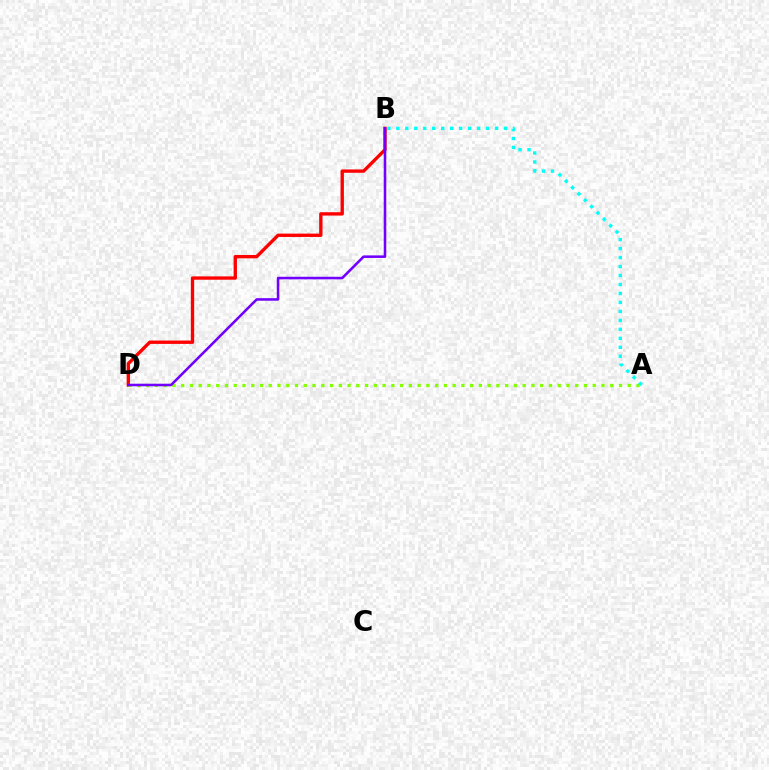{('B', 'D'): [{'color': '#ff0000', 'line_style': 'solid', 'thickness': 2.41}, {'color': '#7200ff', 'line_style': 'solid', 'thickness': 1.84}], ('A', 'D'): [{'color': '#84ff00', 'line_style': 'dotted', 'thickness': 2.38}], ('A', 'B'): [{'color': '#00fff6', 'line_style': 'dotted', 'thickness': 2.44}]}